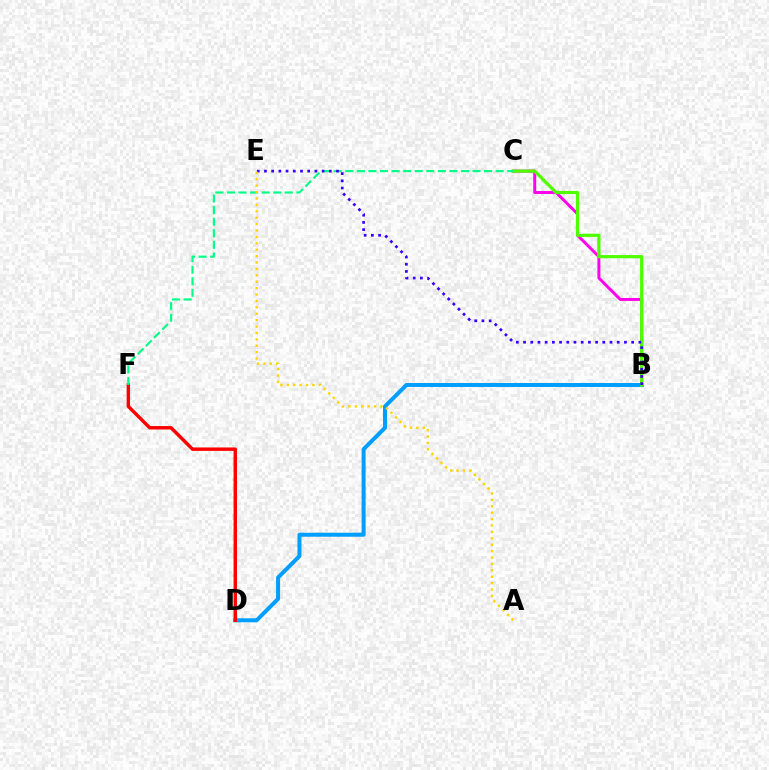{('B', 'C'): [{'color': '#ff00ed', 'line_style': 'solid', 'thickness': 2.13}, {'color': '#4fff00', 'line_style': 'solid', 'thickness': 2.31}], ('B', 'D'): [{'color': '#009eff', 'line_style': 'solid', 'thickness': 2.87}], ('D', 'F'): [{'color': '#ff0000', 'line_style': 'solid', 'thickness': 2.46}], ('C', 'F'): [{'color': '#00ff86', 'line_style': 'dashed', 'thickness': 1.57}], ('B', 'E'): [{'color': '#3700ff', 'line_style': 'dotted', 'thickness': 1.96}], ('A', 'E'): [{'color': '#ffd500', 'line_style': 'dotted', 'thickness': 1.74}]}